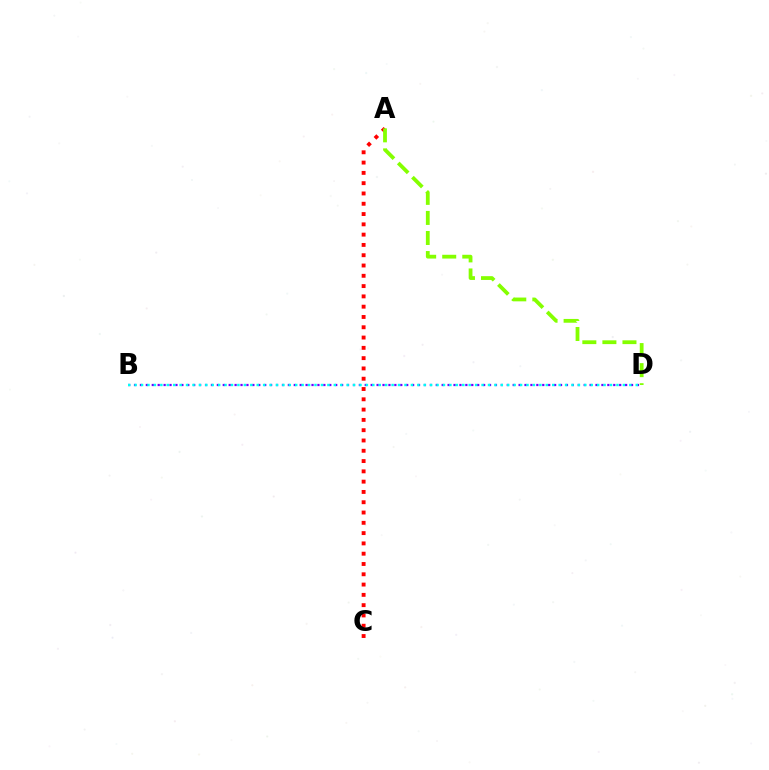{('B', 'D'): [{'color': '#7200ff', 'line_style': 'dotted', 'thickness': 1.61}, {'color': '#00fff6', 'line_style': 'dotted', 'thickness': 1.75}], ('A', 'C'): [{'color': '#ff0000', 'line_style': 'dotted', 'thickness': 2.8}], ('A', 'D'): [{'color': '#84ff00', 'line_style': 'dashed', 'thickness': 2.73}]}